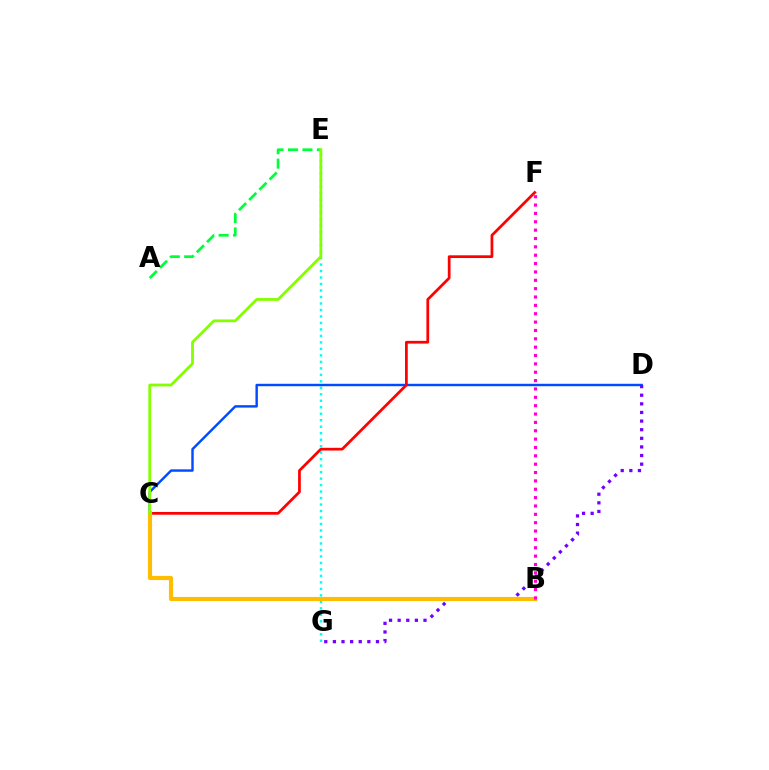{('E', 'G'): [{'color': '#00fff6', 'line_style': 'dotted', 'thickness': 1.76}], ('C', 'D'): [{'color': '#004bff', 'line_style': 'solid', 'thickness': 1.75}], ('C', 'F'): [{'color': '#ff0000', 'line_style': 'solid', 'thickness': 1.97}], ('D', 'G'): [{'color': '#7200ff', 'line_style': 'dotted', 'thickness': 2.34}], ('B', 'C'): [{'color': '#ffbd00', 'line_style': 'solid', 'thickness': 2.99}], ('B', 'F'): [{'color': '#ff00cf', 'line_style': 'dotted', 'thickness': 2.27}], ('A', 'E'): [{'color': '#00ff39', 'line_style': 'dashed', 'thickness': 1.96}], ('C', 'E'): [{'color': '#84ff00', 'line_style': 'solid', 'thickness': 2.0}]}